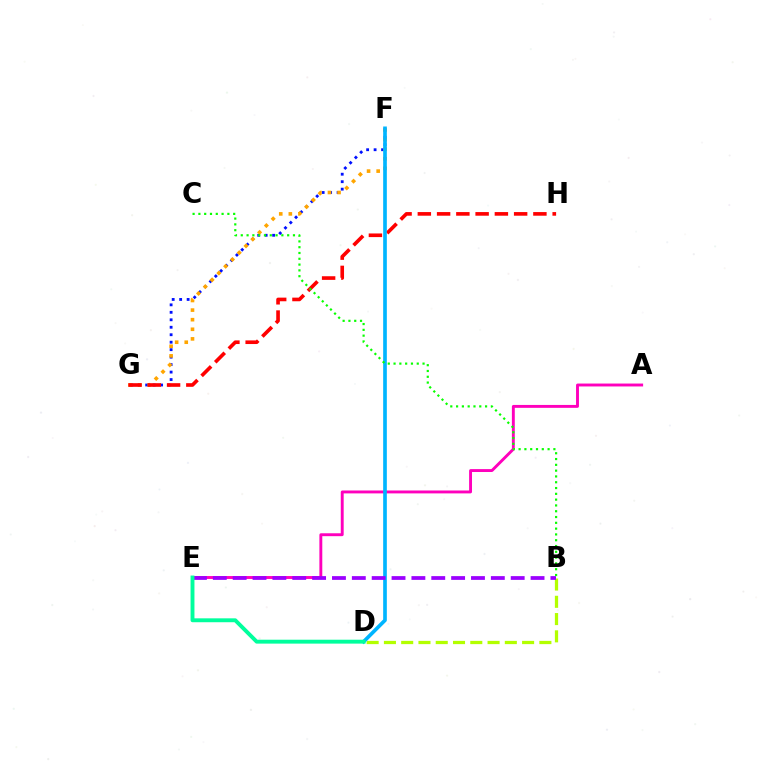{('A', 'E'): [{'color': '#ff00bd', 'line_style': 'solid', 'thickness': 2.09}], ('F', 'G'): [{'color': '#0010ff', 'line_style': 'dotted', 'thickness': 2.03}, {'color': '#ffa500', 'line_style': 'dotted', 'thickness': 2.61}], ('B', 'D'): [{'color': '#b3ff00', 'line_style': 'dashed', 'thickness': 2.35}], ('G', 'H'): [{'color': '#ff0000', 'line_style': 'dashed', 'thickness': 2.62}], ('D', 'F'): [{'color': '#00b5ff', 'line_style': 'solid', 'thickness': 2.64}], ('B', 'C'): [{'color': '#08ff00', 'line_style': 'dotted', 'thickness': 1.58}], ('B', 'E'): [{'color': '#9b00ff', 'line_style': 'dashed', 'thickness': 2.7}], ('D', 'E'): [{'color': '#00ff9d', 'line_style': 'solid', 'thickness': 2.81}]}